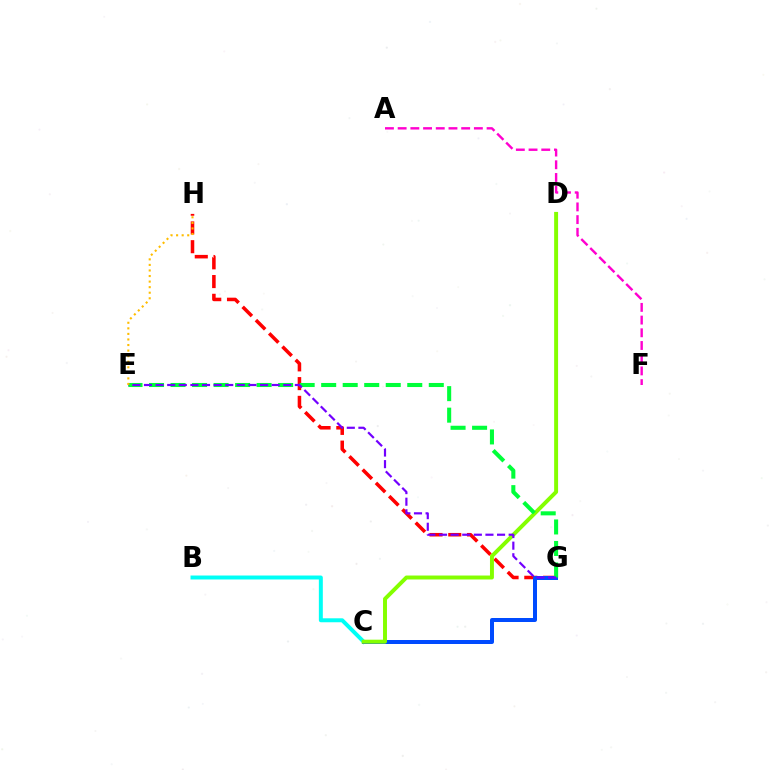{('G', 'H'): [{'color': '#ff0000', 'line_style': 'dashed', 'thickness': 2.55}], ('B', 'C'): [{'color': '#00fff6', 'line_style': 'solid', 'thickness': 2.85}], ('C', 'G'): [{'color': '#004bff', 'line_style': 'solid', 'thickness': 2.88}], ('C', 'D'): [{'color': '#84ff00', 'line_style': 'solid', 'thickness': 2.84}], ('E', 'G'): [{'color': '#00ff39', 'line_style': 'dashed', 'thickness': 2.92}, {'color': '#7200ff', 'line_style': 'dashed', 'thickness': 1.58}], ('A', 'F'): [{'color': '#ff00cf', 'line_style': 'dashed', 'thickness': 1.73}], ('E', 'H'): [{'color': '#ffbd00', 'line_style': 'dotted', 'thickness': 1.51}]}